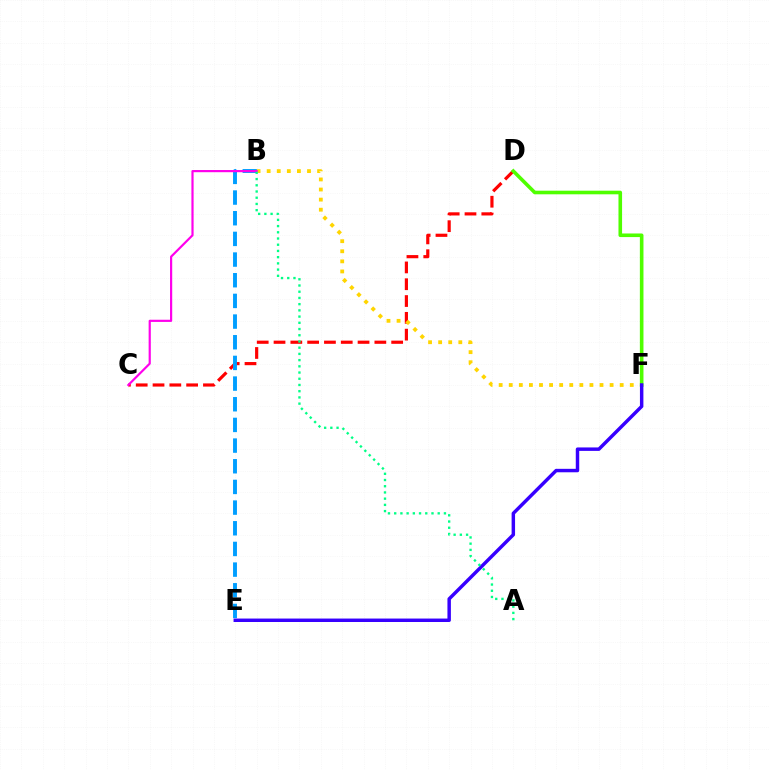{('C', 'D'): [{'color': '#ff0000', 'line_style': 'dashed', 'thickness': 2.28}], ('B', 'E'): [{'color': '#009eff', 'line_style': 'dashed', 'thickness': 2.81}], ('B', 'F'): [{'color': '#ffd500', 'line_style': 'dotted', 'thickness': 2.74}], ('B', 'C'): [{'color': '#ff00ed', 'line_style': 'solid', 'thickness': 1.57}], ('D', 'F'): [{'color': '#4fff00', 'line_style': 'solid', 'thickness': 2.6}], ('E', 'F'): [{'color': '#3700ff', 'line_style': 'solid', 'thickness': 2.49}], ('A', 'B'): [{'color': '#00ff86', 'line_style': 'dotted', 'thickness': 1.69}]}